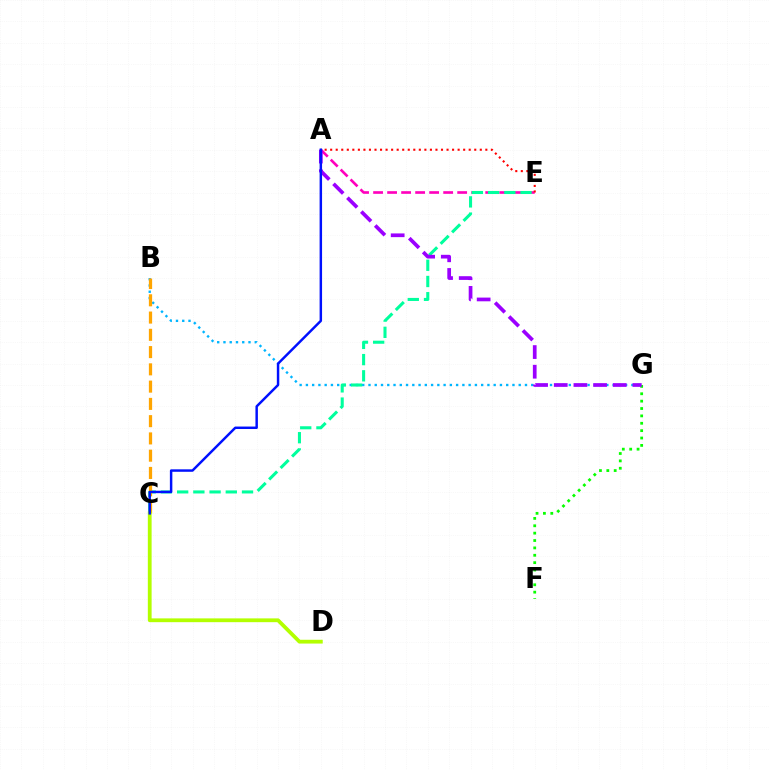{('B', 'G'): [{'color': '#00b5ff', 'line_style': 'dotted', 'thickness': 1.7}], ('A', 'E'): [{'color': '#ff00bd', 'line_style': 'dashed', 'thickness': 1.9}, {'color': '#ff0000', 'line_style': 'dotted', 'thickness': 1.51}], ('F', 'G'): [{'color': '#08ff00', 'line_style': 'dotted', 'thickness': 2.0}], ('C', 'E'): [{'color': '#00ff9d', 'line_style': 'dashed', 'thickness': 2.2}], ('B', 'C'): [{'color': '#ffa500', 'line_style': 'dashed', 'thickness': 2.35}], ('A', 'G'): [{'color': '#9b00ff', 'line_style': 'dashed', 'thickness': 2.67}], ('C', 'D'): [{'color': '#b3ff00', 'line_style': 'solid', 'thickness': 2.73}], ('A', 'C'): [{'color': '#0010ff', 'line_style': 'solid', 'thickness': 1.77}]}